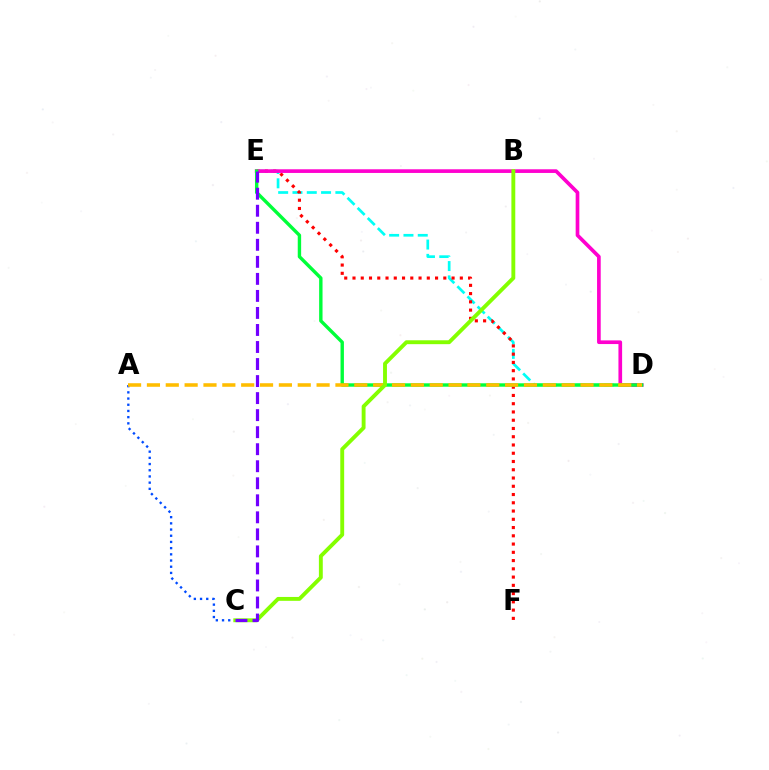{('D', 'E'): [{'color': '#00fff6', 'line_style': 'dashed', 'thickness': 1.94}, {'color': '#ff00cf', 'line_style': 'solid', 'thickness': 2.64}, {'color': '#00ff39', 'line_style': 'solid', 'thickness': 2.44}], ('E', 'F'): [{'color': '#ff0000', 'line_style': 'dotted', 'thickness': 2.24}], ('A', 'C'): [{'color': '#004bff', 'line_style': 'dotted', 'thickness': 1.68}], ('A', 'D'): [{'color': '#ffbd00', 'line_style': 'dashed', 'thickness': 2.56}], ('B', 'C'): [{'color': '#84ff00', 'line_style': 'solid', 'thickness': 2.8}], ('C', 'E'): [{'color': '#7200ff', 'line_style': 'dashed', 'thickness': 2.31}]}